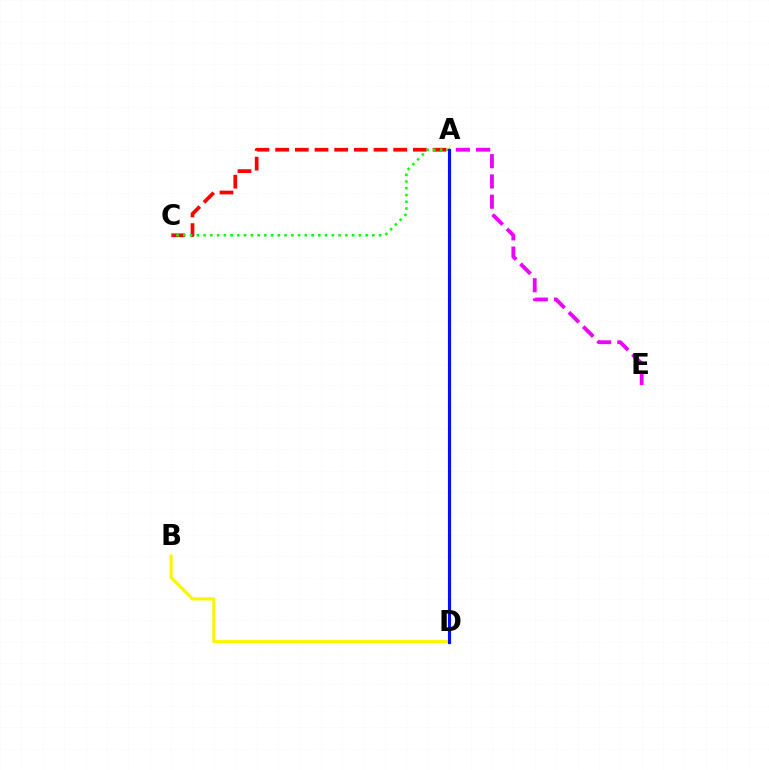{('A', 'C'): [{'color': '#ff0000', 'line_style': 'dashed', 'thickness': 2.67}, {'color': '#08ff00', 'line_style': 'dotted', 'thickness': 1.83}], ('B', 'D'): [{'color': '#fcf500', 'line_style': 'solid', 'thickness': 2.27}], ('A', 'E'): [{'color': '#ee00ff', 'line_style': 'dashed', 'thickness': 2.75}], ('A', 'D'): [{'color': '#00fff6', 'line_style': 'dotted', 'thickness': 1.89}, {'color': '#0010ff', 'line_style': 'solid', 'thickness': 2.25}]}